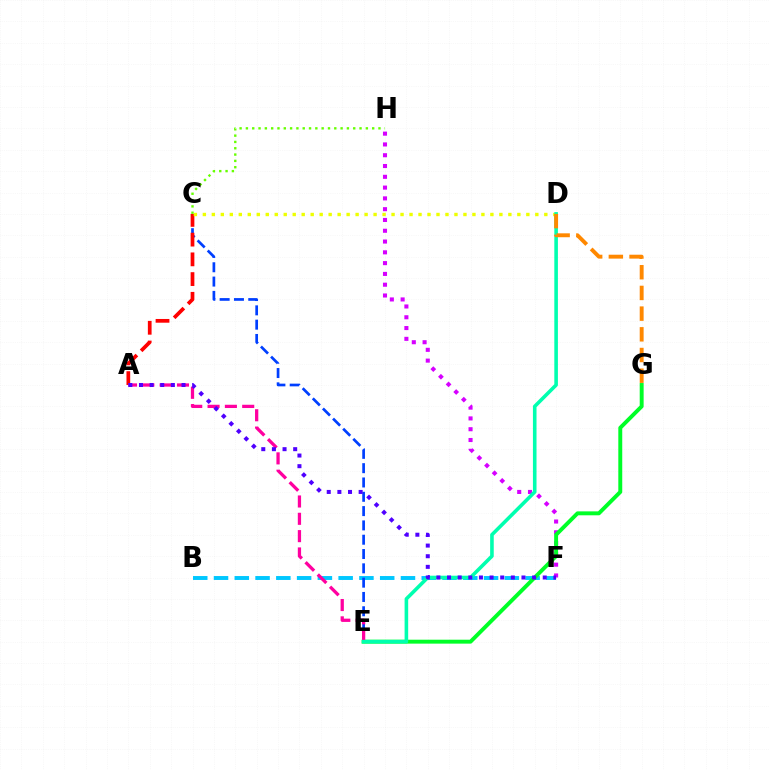{('F', 'H'): [{'color': '#d600ff', 'line_style': 'dotted', 'thickness': 2.93}], ('B', 'F'): [{'color': '#00c7ff', 'line_style': 'dashed', 'thickness': 2.82}], ('C', 'E'): [{'color': '#003fff', 'line_style': 'dashed', 'thickness': 1.94}], ('E', 'G'): [{'color': '#00ff27', 'line_style': 'solid', 'thickness': 2.83}], ('A', 'C'): [{'color': '#ff0000', 'line_style': 'dashed', 'thickness': 2.68}], ('C', 'H'): [{'color': '#66ff00', 'line_style': 'dotted', 'thickness': 1.72}], ('C', 'D'): [{'color': '#eeff00', 'line_style': 'dotted', 'thickness': 2.44}], ('A', 'E'): [{'color': '#ff00a0', 'line_style': 'dashed', 'thickness': 2.35}], ('D', 'E'): [{'color': '#00ffaf', 'line_style': 'solid', 'thickness': 2.59}], ('D', 'G'): [{'color': '#ff8800', 'line_style': 'dashed', 'thickness': 2.81}], ('A', 'F'): [{'color': '#4f00ff', 'line_style': 'dotted', 'thickness': 2.89}]}